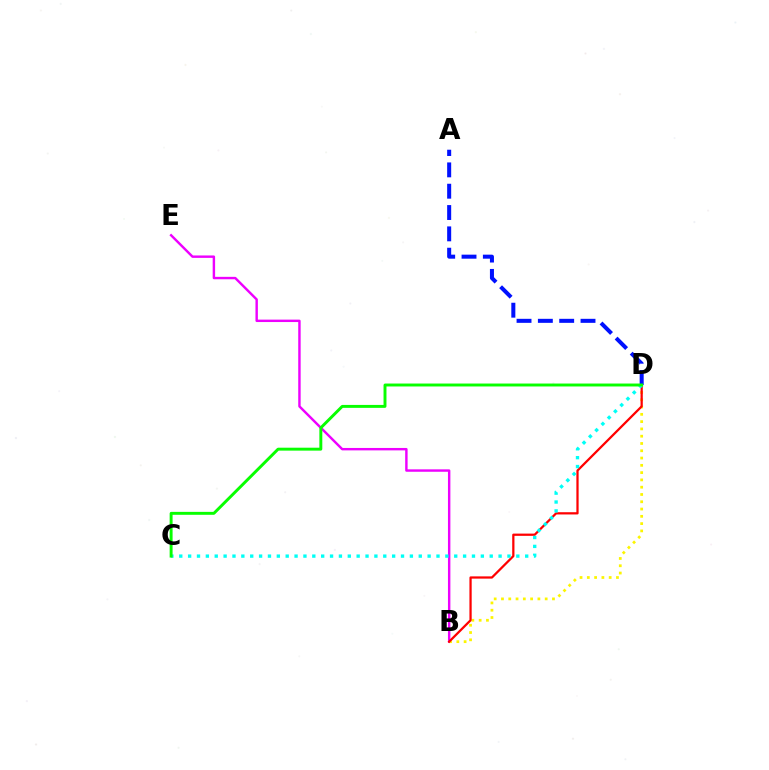{('B', 'E'): [{'color': '#ee00ff', 'line_style': 'solid', 'thickness': 1.74}], ('B', 'D'): [{'color': '#fcf500', 'line_style': 'dotted', 'thickness': 1.98}, {'color': '#ff0000', 'line_style': 'solid', 'thickness': 1.62}], ('A', 'D'): [{'color': '#0010ff', 'line_style': 'dashed', 'thickness': 2.9}], ('C', 'D'): [{'color': '#00fff6', 'line_style': 'dotted', 'thickness': 2.41}, {'color': '#08ff00', 'line_style': 'solid', 'thickness': 2.11}]}